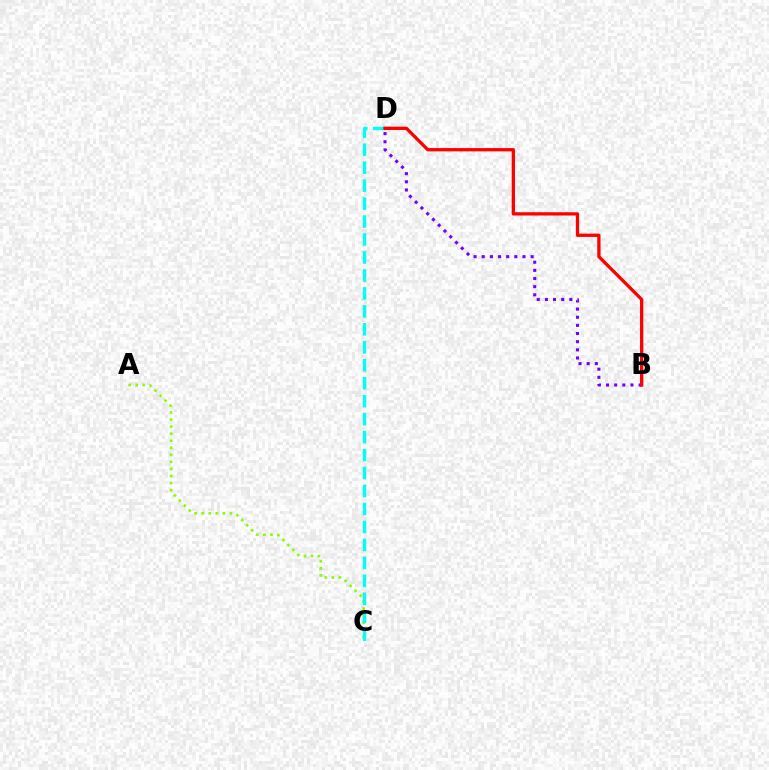{('A', 'C'): [{'color': '#84ff00', 'line_style': 'dotted', 'thickness': 1.92}], ('C', 'D'): [{'color': '#00fff6', 'line_style': 'dashed', 'thickness': 2.44}], ('B', 'D'): [{'color': '#7200ff', 'line_style': 'dotted', 'thickness': 2.21}, {'color': '#ff0000', 'line_style': 'solid', 'thickness': 2.37}]}